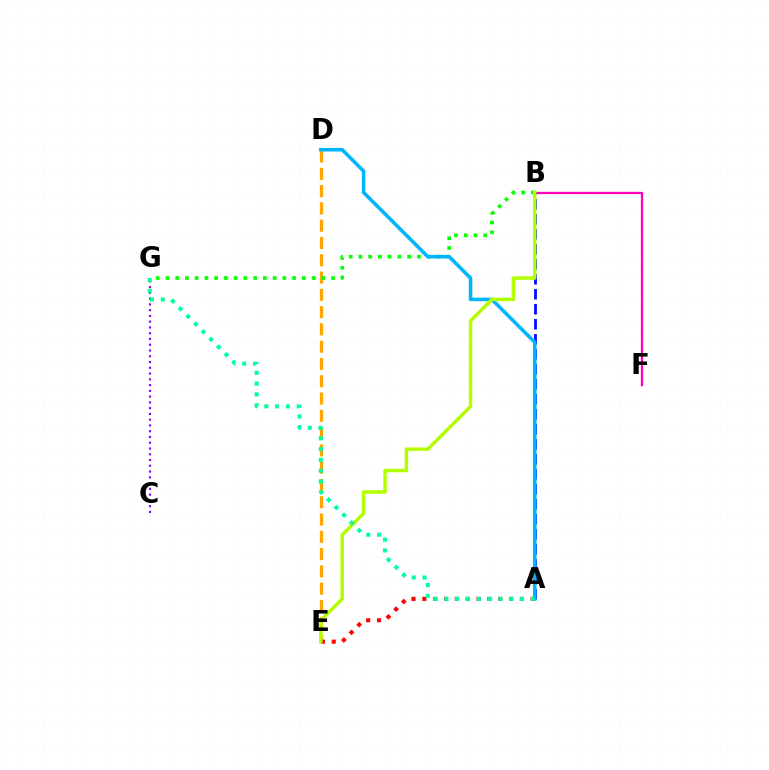{('A', 'B'): [{'color': '#0010ff', 'line_style': 'dashed', 'thickness': 2.04}], ('D', 'E'): [{'color': '#ffa500', 'line_style': 'dashed', 'thickness': 2.35}], ('A', 'E'): [{'color': '#ff0000', 'line_style': 'dotted', 'thickness': 2.94}], ('C', 'G'): [{'color': '#9b00ff', 'line_style': 'dotted', 'thickness': 1.57}], ('B', 'G'): [{'color': '#08ff00', 'line_style': 'dotted', 'thickness': 2.65}], ('B', 'F'): [{'color': '#ff00bd', 'line_style': 'solid', 'thickness': 1.64}], ('A', 'D'): [{'color': '#00b5ff', 'line_style': 'solid', 'thickness': 2.57}], ('B', 'E'): [{'color': '#b3ff00', 'line_style': 'solid', 'thickness': 2.5}], ('A', 'G'): [{'color': '#00ff9d', 'line_style': 'dotted', 'thickness': 2.94}]}